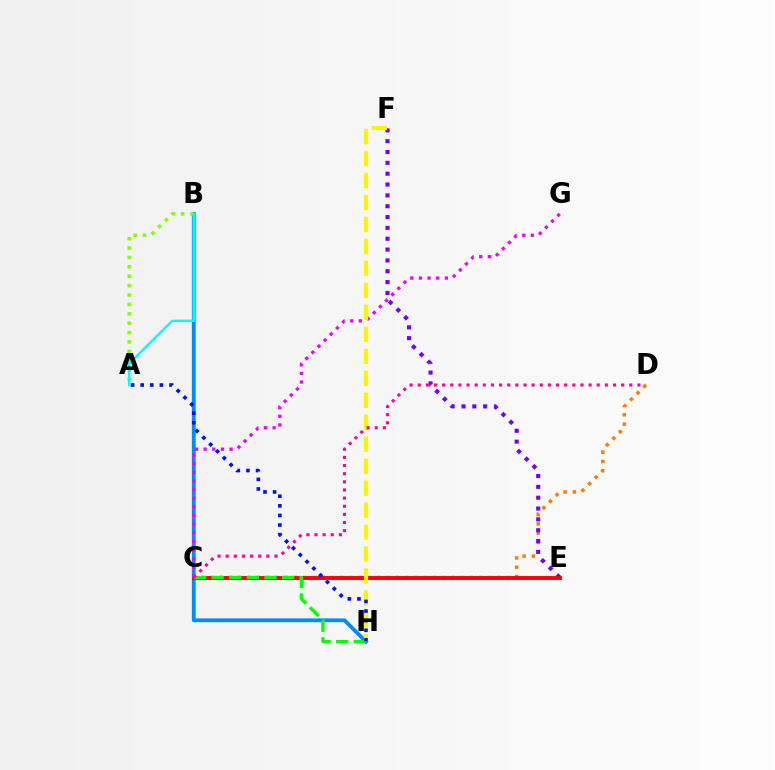{('B', 'H'): [{'color': '#008cff', 'line_style': 'solid', 'thickness': 2.74}], ('A', 'B'): [{'color': '#84ff00', 'line_style': 'dotted', 'thickness': 2.55}, {'color': '#00fff6', 'line_style': 'solid', 'thickness': 1.73}], ('C', 'D'): [{'color': '#ff7c00', 'line_style': 'dotted', 'thickness': 2.52}, {'color': '#ff0094', 'line_style': 'dotted', 'thickness': 2.21}], ('E', 'F'): [{'color': '#7200ff', 'line_style': 'dotted', 'thickness': 2.94}], ('C', 'E'): [{'color': '#00ff74', 'line_style': 'solid', 'thickness': 1.51}, {'color': '#ff0000', 'line_style': 'solid', 'thickness': 2.81}], ('C', 'G'): [{'color': '#ee00ff', 'line_style': 'dotted', 'thickness': 2.35}], ('C', 'H'): [{'color': '#08ff00', 'line_style': 'dashed', 'thickness': 2.39}], ('F', 'H'): [{'color': '#fcf500', 'line_style': 'dashed', 'thickness': 2.98}], ('A', 'H'): [{'color': '#0010ff', 'line_style': 'dotted', 'thickness': 2.61}]}